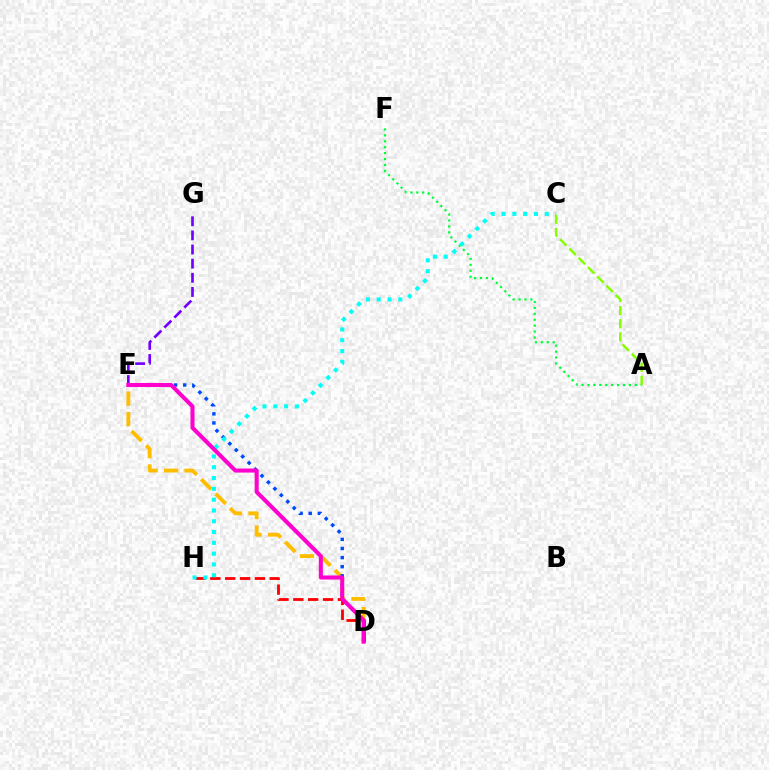{('E', 'G'): [{'color': '#7200ff', 'line_style': 'dashed', 'thickness': 1.92}], ('D', 'E'): [{'color': '#ffbd00', 'line_style': 'dashed', 'thickness': 2.77}, {'color': '#004bff', 'line_style': 'dotted', 'thickness': 2.47}, {'color': '#ff00cf', 'line_style': 'solid', 'thickness': 2.91}], ('D', 'H'): [{'color': '#ff0000', 'line_style': 'dashed', 'thickness': 2.02}], ('A', 'F'): [{'color': '#00ff39', 'line_style': 'dotted', 'thickness': 1.61}], ('A', 'C'): [{'color': '#84ff00', 'line_style': 'dashed', 'thickness': 1.78}], ('C', 'H'): [{'color': '#00fff6', 'line_style': 'dotted', 'thickness': 2.93}]}